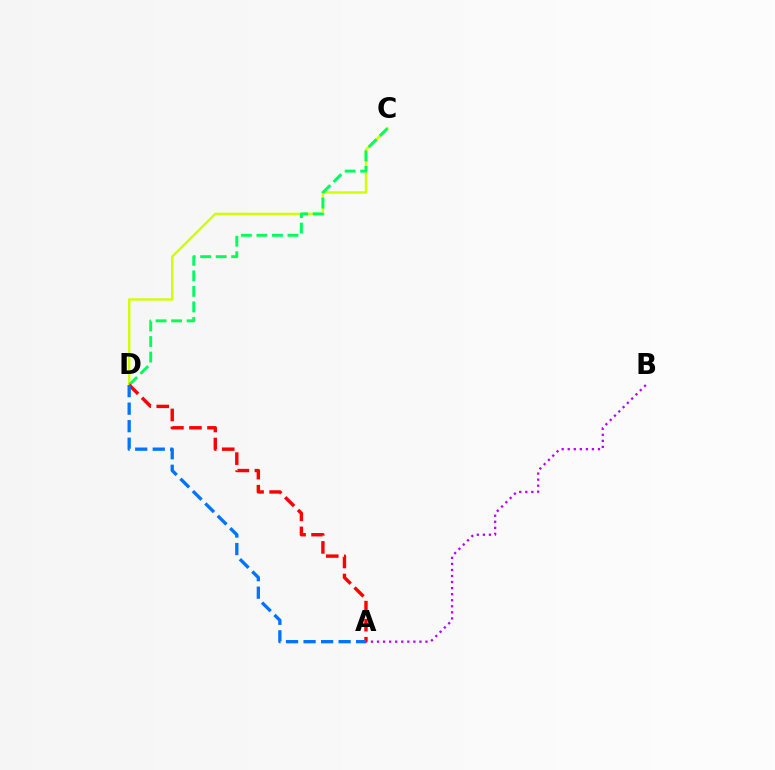{('C', 'D'): [{'color': '#d1ff00', 'line_style': 'solid', 'thickness': 1.72}, {'color': '#00ff5c', 'line_style': 'dashed', 'thickness': 2.11}], ('A', 'B'): [{'color': '#b900ff', 'line_style': 'dotted', 'thickness': 1.64}], ('A', 'D'): [{'color': '#ff0000', 'line_style': 'dashed', 'thickness': 2.45}, {'color': '#0074ff', 'line_style': 'dashed', 'thickness': 2.38}]}